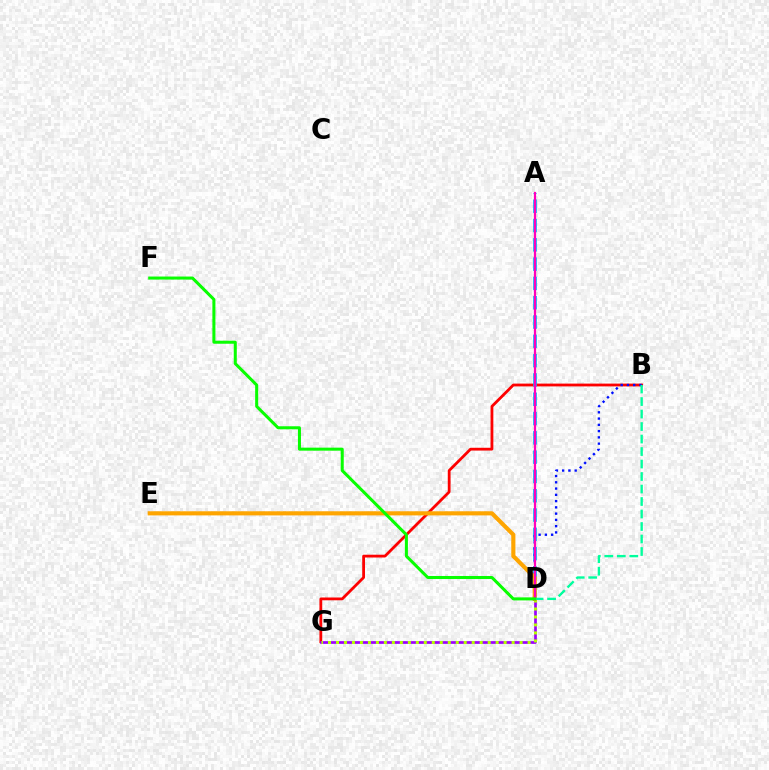{('B', 'G'): [{'color': '#ff0000', 'line_style': 'solid', 'thickness': 2.01}], ('A', 'D'): [{'color': '#00b5ff', 'line_style': 'dashed', 'thickness': 2.62}, {'color': '#ff00bd', 'line_style': 'solid', 'thickness': 1.6}], ('D', 'G'): [{'color': '#9b00ff', 'line_style': 'solid', 'thickness': 1.96}, {'color': '#b3ff00', 'line_style': 'dotted', 'thickness': 2.17}], ('B', 'D'): [{'color': '#0010ff', 'line_style': 'dotted', 'thickness': 1.7}, {'color': '#00ff9d', 'line_style': 'dashed', 'thickness': 1.7}], ('D', 'E'): [{'color': '#ffa500', 'line_style': 'solid', 'thickness': 2.98}], ('D', 'F'): [{'color': '#08ff00', 'line_style': 'solid', 'thickness': 2.18}]}